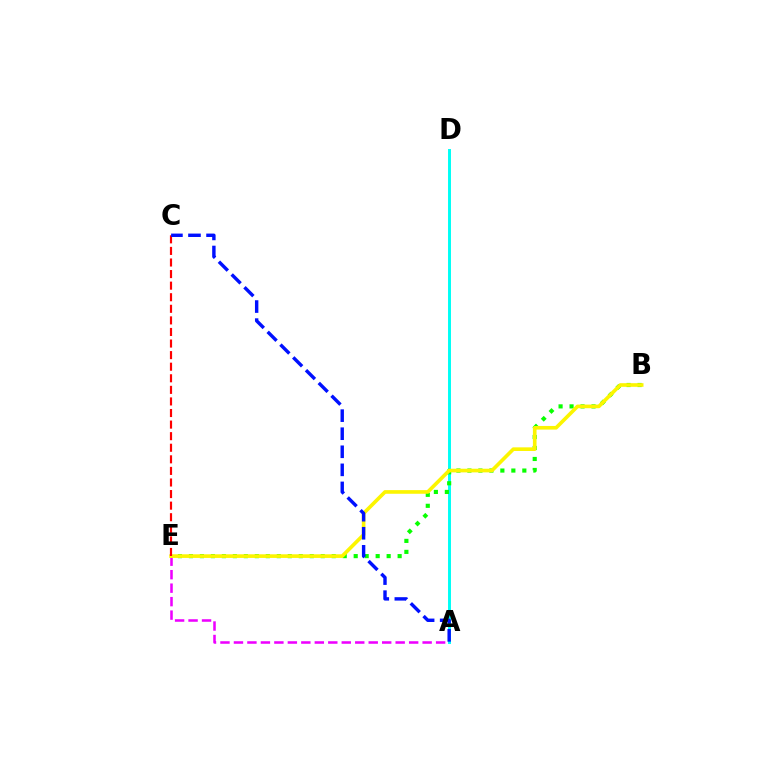{('A', 'E'): [{'color': '#ee00ff', 'line_style': 'dashed', 'thickness': 1.83}], ('A', 'D'): [{'color': '#00fff6', 'line_style': 'solid', 'thickness': 2.12}], ('B', 'E'): [{'color': '#08ff00', 'line_style': 'dotted', 'thickness': 2.98}, {'color': '#fcf500', 'line_style': 'solid', 'thickness': 2.62}], ('C', 'E'): [{'color': '#ff0000', 'line_style': 'dashed', 'thickness': 1.57}], ('A', 'C'): [{'color': '#0010ff', 'line_style': 'dashed', 'thickness': 2.45}]}